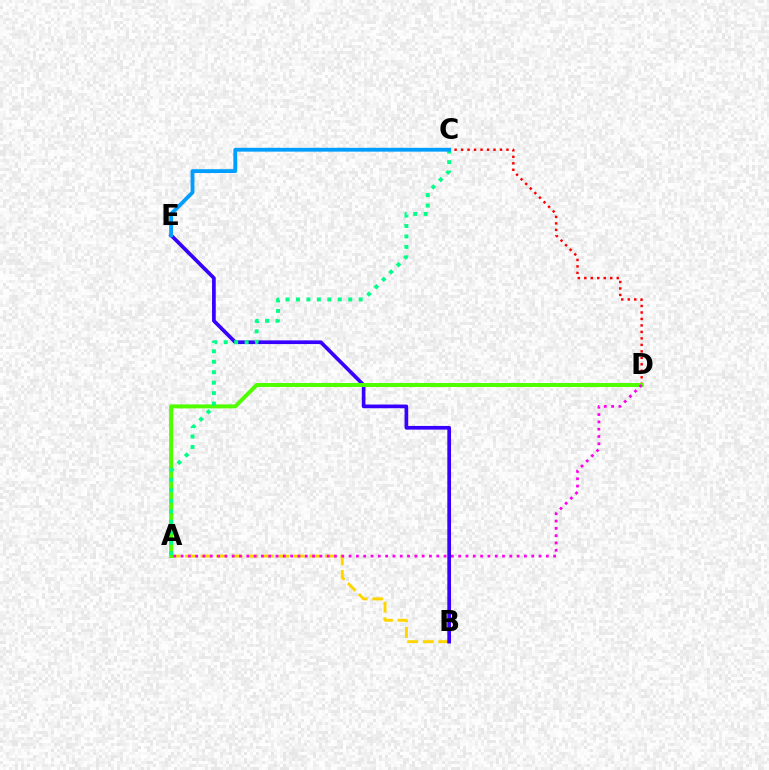{('C', 'D'): [{'color': '#ff0000', 'line_style': 'dotted', 'thickness': 1.76}], ('A', 'B'): [{'color': '#ffd500', 'line_style': 'dashed', 'thickness': 2.11}], ('B', 'E'): [{'color': '#3700ff', 'line_style': 'solid', 'thickness': 2.66}], ('A', 'D'): [{'color': '#4fff00', 'line_style': 'solid', 'thickness': 2.86}, {'color': '#ff00ed', 'line_style': 'dotted', 'thickness': 1.98}], ('A', 'C'): [{'color': '#00ff86', 'line_style': 'dotted', 'thickness': 2.84}], ('C', 'E'): [{'color': '#009eff', 'line_style': 'solid', 'thickness': 2.75}]}